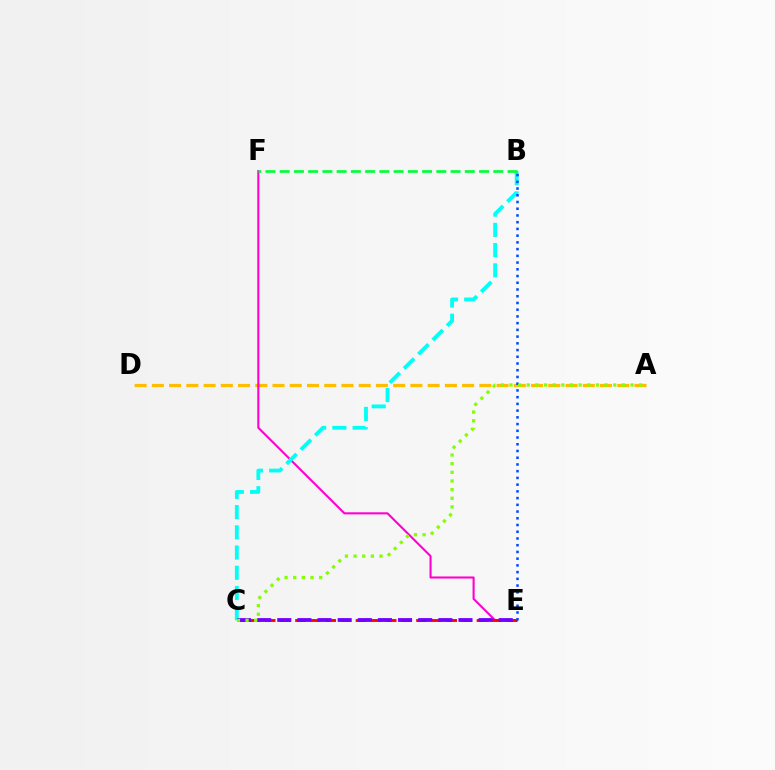{('A', 'D'): [{'color': '#ffbd00', 'line_style': 'dashed', 'thickness': 2.34}], ('E', 'F'): [{'color': '#ff00cf', 'line_style': 'solid', 'thickness': 1.51}], ('B', 'C'): [{'color': '#00fff6', 'line_style': 'dashed', 'thickness': 2.75}], ('C', 'E'): [{'color': '#ff0000', 'line_style': 'dashed', 'thickness': 2.05}, {'color': '#7200ff', 'line_style': 'dashed', 'thickness': 2.73}], ('B', 'F'): [{'color': '#00ff39', 'line_style': 'dashed', 'thickness': 1.93}], ('B', 'E'): [{'color': '#004bff', 'line_style': 'dotted', 'thickness': 1.83}], ('A', 'C'): [{'color': '#84ff00', 'line_style': 'dotted', 'thickness': 2.35}]}